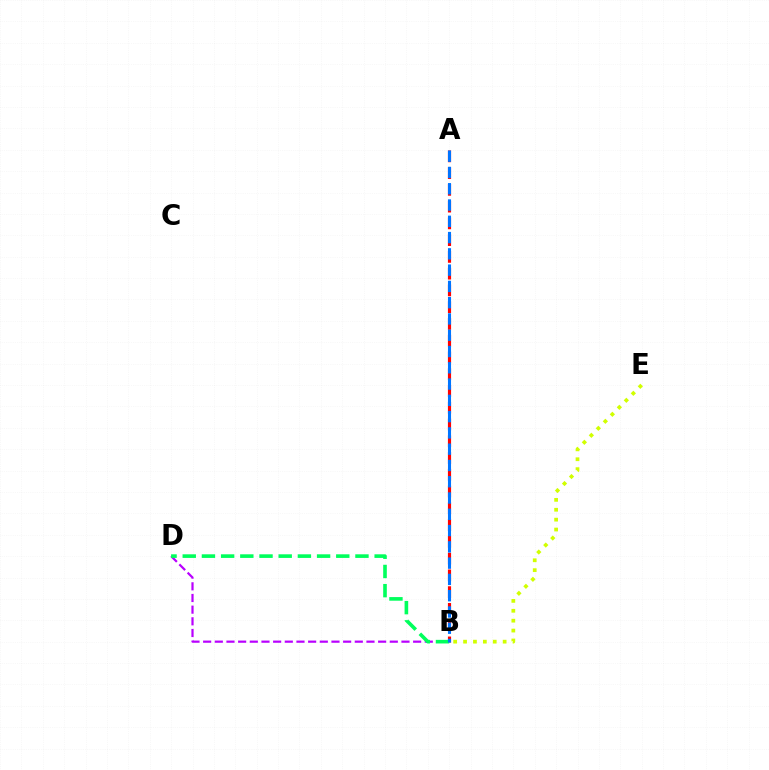{('A', 'B'): [{'color': '#ff0000', 'line_style': 'dashed', 'thickness': 2.28}, {'color': '#0074ff', 'line_style': 'dashed', 'thickness': 2.21}], ('B', 'D'): [{'color': '#b900ff', 'line_style': 'dashed', 'thickness': 1.58}, {'color': '#00ff5c', 'line_style': 'dashed', 'thickness': 2.61}], ('B', 'E'): [{'color': '#d1ff00', 'line_style': 'dotted', 'thickness': 2.69}]}